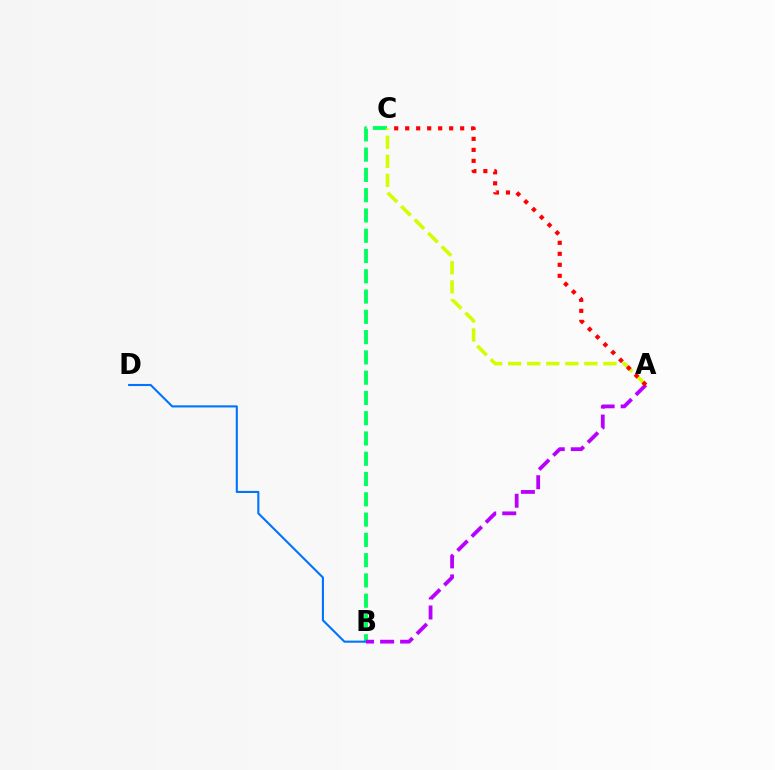{('B', 'C'): [{'color': '#00ff5c', 'line_style': 'dashed', 'thickness': 2.75}], ('A', 'C'): [{'color': '#d1ff00', 'line_style': 'dashed', 'thickness': 2.59}, {'color': '#ff0000', 'line_style': 'dotted', 'thickness': 2.99}], ('B', 'D'): [{'color': '#0074ff', 'line_style': 'solid', 'thickness': 1.51}], ('A', 'B'): [{'color': '#b900ff', 'line_style': 'dashed', 'thickness': 2.72}]}